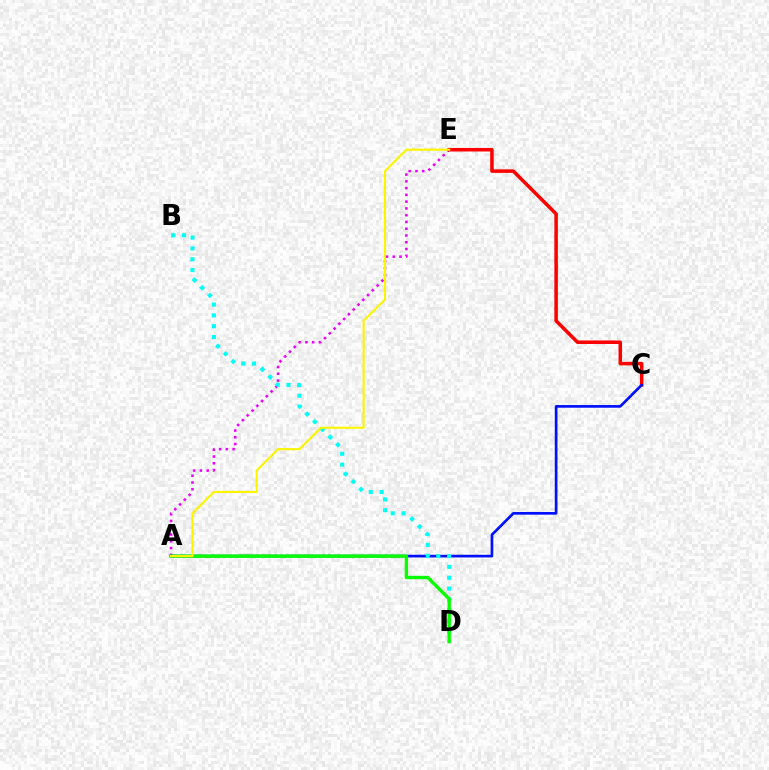{('A', 'E'): [{'color': '#ee00ff', 'line_style': 'dotted', 'thickness': 1.84}, {'color': '#fcf500', 'line_style': 'solid', 'thickness': 1.53}], ('C', 'E'): [{'color': '#ff0000', 'line_style': 'solid', 'thickness': 2.54}], ('A', 'C'): [{'color': '#0010ff', 'line_style': 'solid', 'thickness': 1.93}], ('B', 'D'): [{'color': '#00fff6', 'line_style': 'dotted', 'thickness': 2.94}], ('A', 'D'): [{'color': '#08ff00', 'line_style': 'solid', 'thickness': 2.43}]}